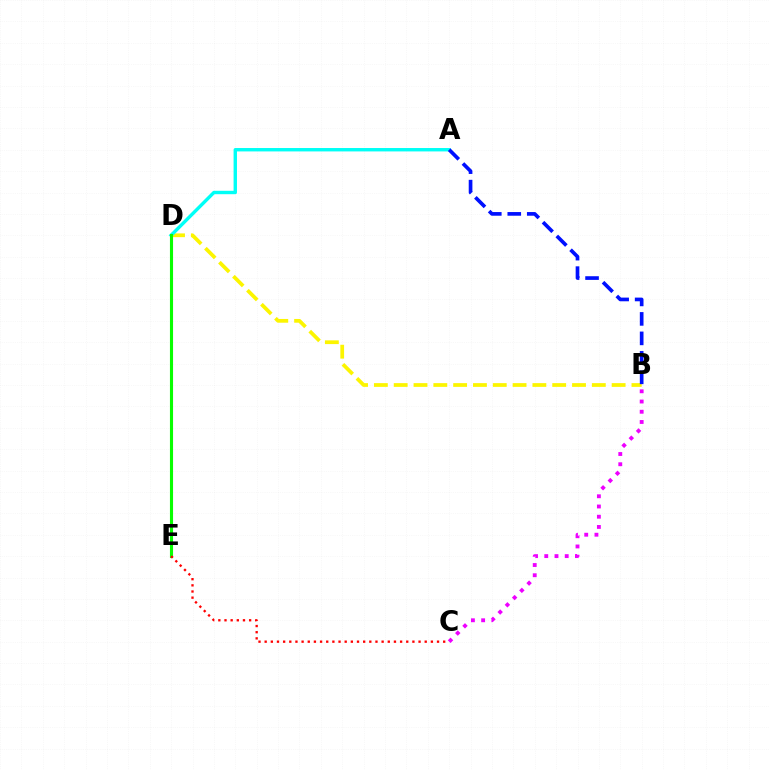{('B', 'D'): [{'color': '#fcf500', 'line_style': 'dashed', 'thickness': 2.69}], ('A', 'D'): [{'color': '#00fff6', 'line_style': 'solid', 'thickness': 2.45}], ('B', 'C'): [{'color': '#ee00ff', 'line_style': 'dotted', 'thickness': 2.78}], ('D', 'E'): [{'color': '#08ff00', 'line_style': 'solid', 'thickness': 2.24}], ('C', 'E'): [{'color': '#ff0000', 'line_style': 'dotted', 'thickness': 1.67}], ('A', 'B'): [{'color': '#0010ff', 'line_style': 'dashed', 'thickness': 2.65}]}